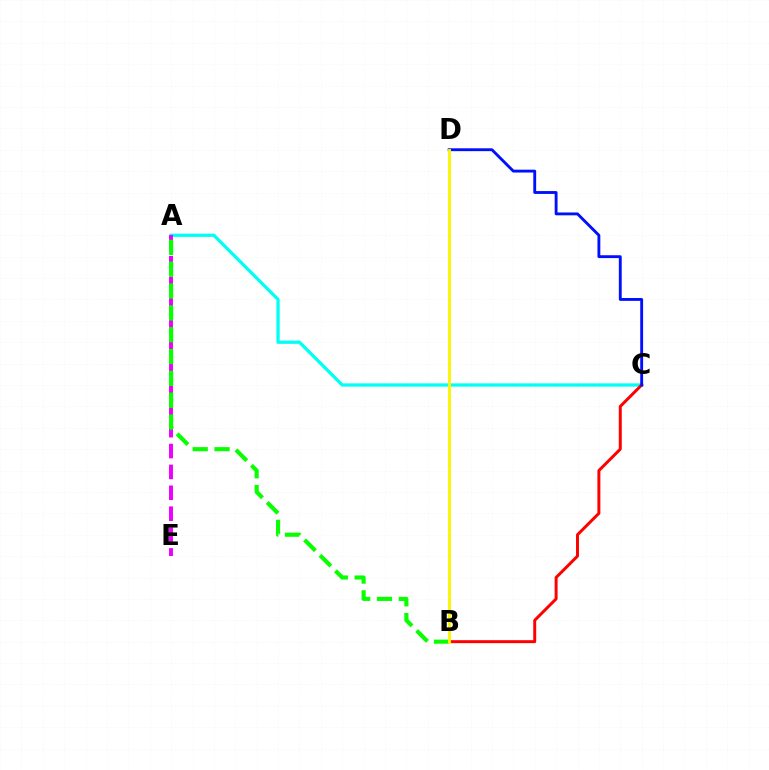{('A', 'C'): [{'color': '#00fff6', 'line_style': 'solid', 'thickness': 2.35}], ('A', 'E'): [{'color': '#ee00ff', 'line_style': 'dashed', 'thickness': 2.84}], ('B', 'C'): [{'color': '#ff0000', 'line_style': 'solid', 'thickness': 2.14}], ('A', 'B'): [{'color': '#08ff00', 'line_style': 'dashed', 'thickness': 2.97}], ('C', 'D'): [{'color': '#0010ff', 'line_style': 'solid', 'thickness': 2.06}], ('B', 'D'): [{'color': '#fcf500', 'line_style': 'solid', 'thickness': 2.06}]}